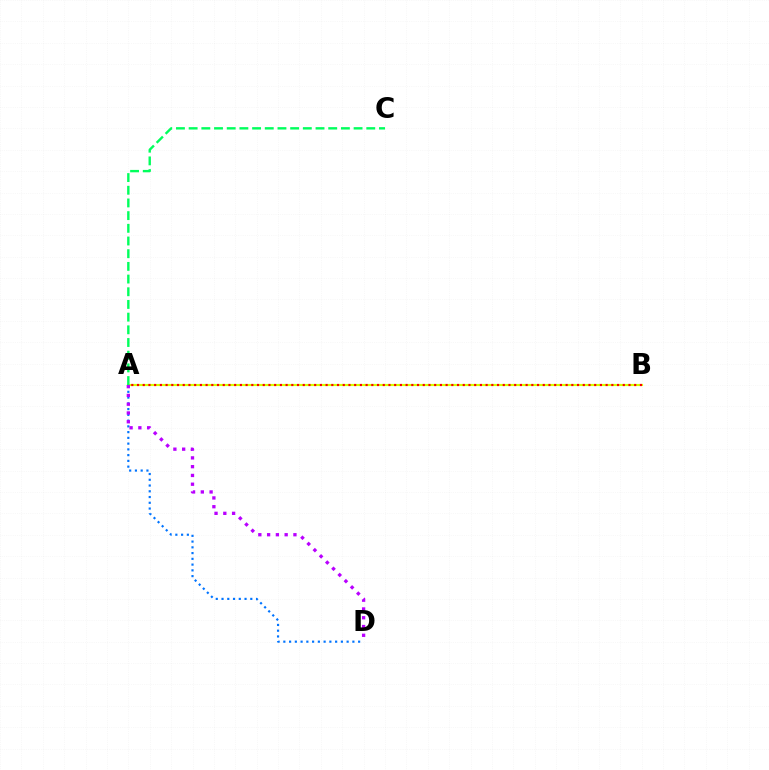{('A', 'D'): [{'color': '#0074ff', 'line_style': 'dotted', 'thickness': 1.56}, {'color': '#b900ff', 'line_style': 'dotted', 'thickness': 2.38}], ('A', 'B'): [{'color': '#d1ff00', 'line_style': 'solid', 'thickness': 1.55}, {'color': '#ff0000', 'line_style': 'dotted', 'thickness': 1.55}], ('A', 'C'): [{'color': '#00ff5c', 'line_style': 'dashed', 'thickness': 1.72}]}